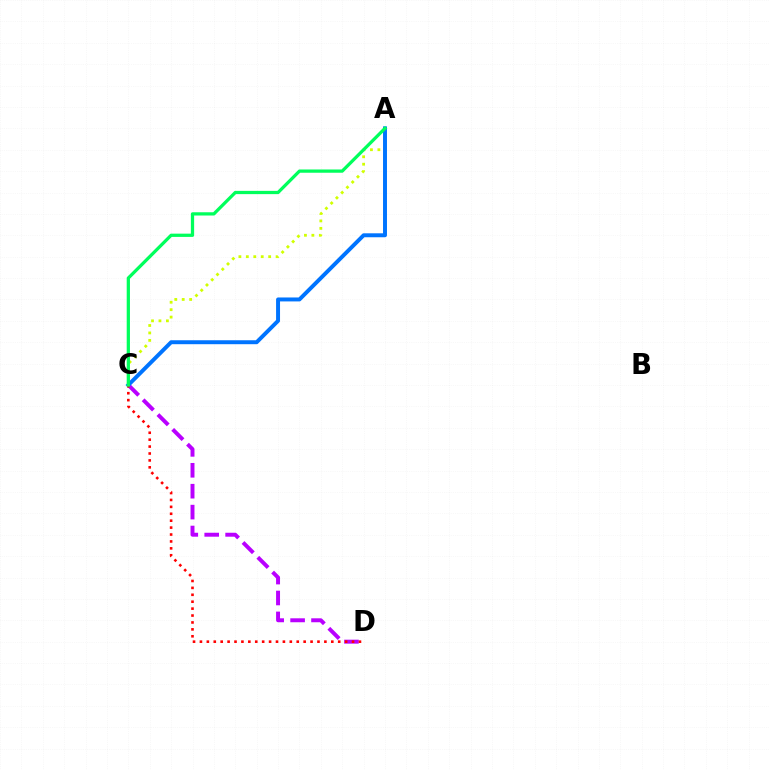{('A', 'C'): [{'color': '#d1ff00', 'line_style': 'dotted', 'thickness': 2.02}, {'color': '#0074ff', 'line_style': 'solid', 'thickness': 2.85}, {'color': '#00ff5c', 'line_style': 'solid', 'thickness': 2.35}], ('C', 'D'): [{'color': '#b900ff', 'line_style': 'dashed', 'thickness': 2.84}, {'color': '#ff0000', 'line_style': 'dotted', 'thickness': 1.88}]}